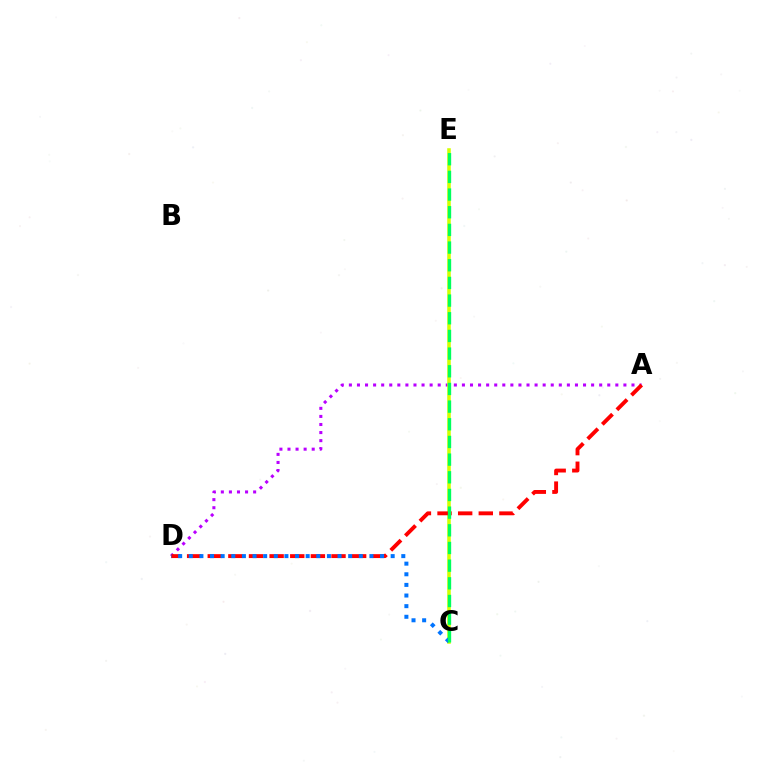{('A', 'D'): [{'color': '#b900ff', 'line_style': 'dotted', 'thickness': 2.19}, {'color': '#ff0000', 'line_style': 'dashed', 'thickness': 2.8}], ('C', 'E'): [{'color': '#d1ff00', 'line_style': 'solid', 'thickness': 2.56}, {'color': '#00ff5c', 'line_style': 'dashed', 'thickness': 2.4}], ('C', 'D'): [{'color': '#0074ff', 'line_style': 'dotted', 'thickness': 2.89}]}